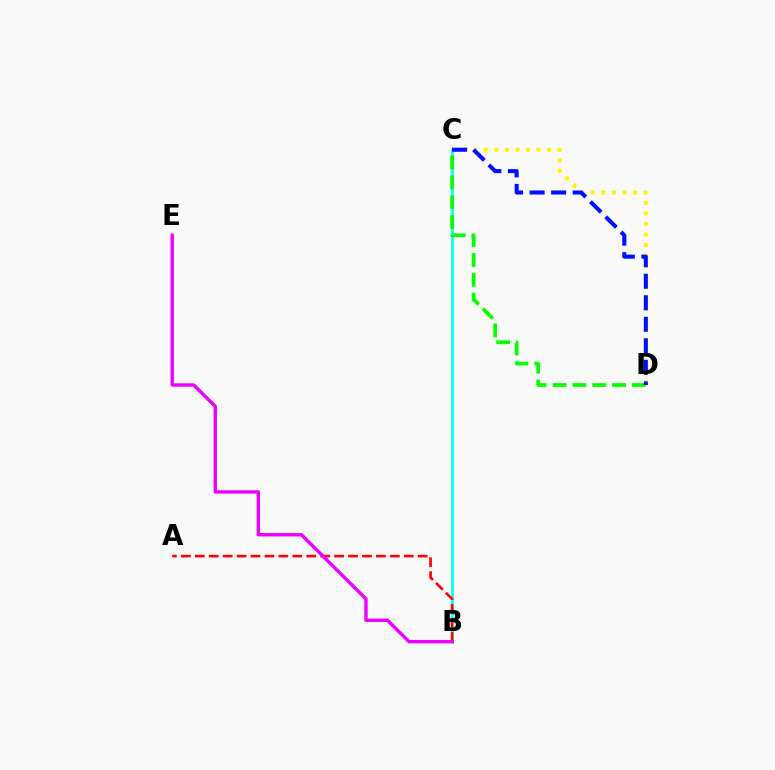{('C', 'D'): [{'color': '#fcf500', 'line_style': 'dotted', 'thickness': 2.87}, {'color': '#08ff00', 'line_style': 'dashed', 'thickness': 2.7}, {'color': '#0010ff', 'line_style': 'dashed', 'thickness': 2.93}], ('B', 'C'): [{'color': '#00fff6', 'line_style': 'solid', 'thickness': 1.93}], ('A', 'B'): [{'color': '#ff0000', 'line_style': 'dashed', 'thickness': 1.89}], ('B', 'E'): [{'color': '#ee00ff', 'line_style': 'solid', 'thickness': 2.44}]}